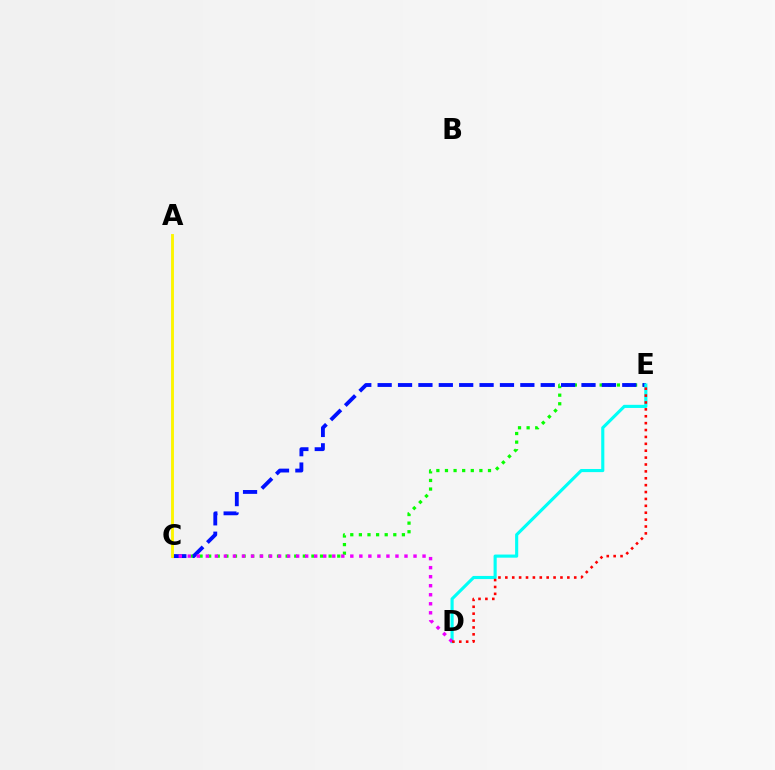{('C', 'E'): [{'color': '#08ff00', 'line_style': 'dotted', 'thickness': 2.34}, {'color': '#0010ff', 'line_style': 'dashed', 'thickness': 2.77}], ('D', 'E'): [{'color': '#00fff6', 'line_style': 'solid', 'thickness': 2.25}, {'color': '#ff0000', 'line_style': 'dotted', 'thickness': 1.87}], ('C', 'D'): [{'color': '#ee00ff', 'line_style': 'dotted', 'thickness': 2.45}], ('A', 'C'): [{'color': '#fcf500', 'line_style': 'solid', 'thickness': 2.08}]}